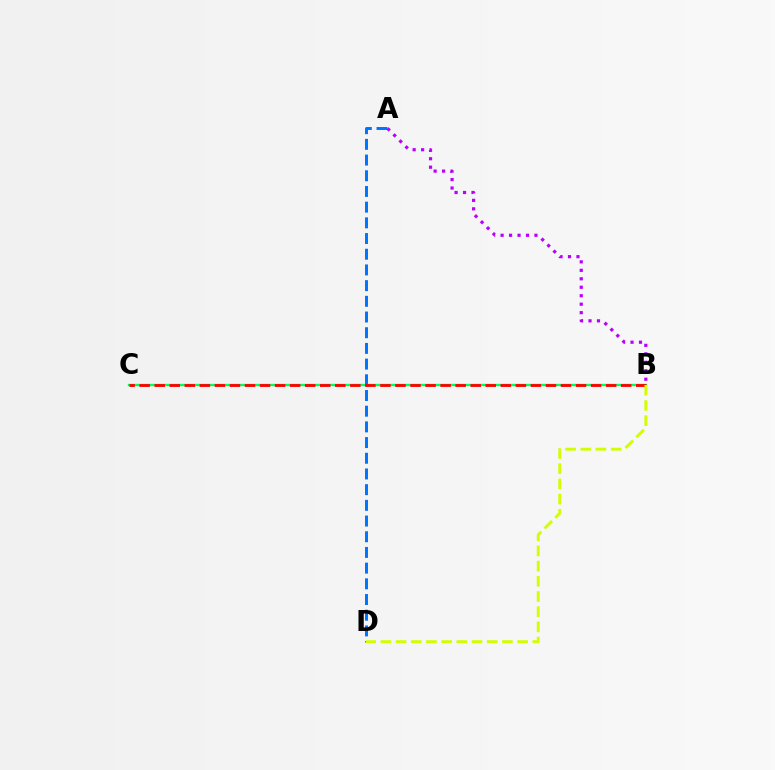{('B', 'C'): [{'color': '#00ff5c', 'line_style': 'solid', 'thickness': 1.69}, {'color': '#ff0000', 'line_style': 'dashed', 'thickness': 2.04}], ('A', 'D'): [{'color': '#0074ff', 'line_style': 'dashed', 'thickness': 2.13}], ('A', 'B'): [{'color': '#b900ff', 'line_style': 'dotted', 'thickness': 2.3}], ('B', 'D'): [{'color': '#d1ff00', 'line_style': 'dashed', 'thickness': 2.06}]}